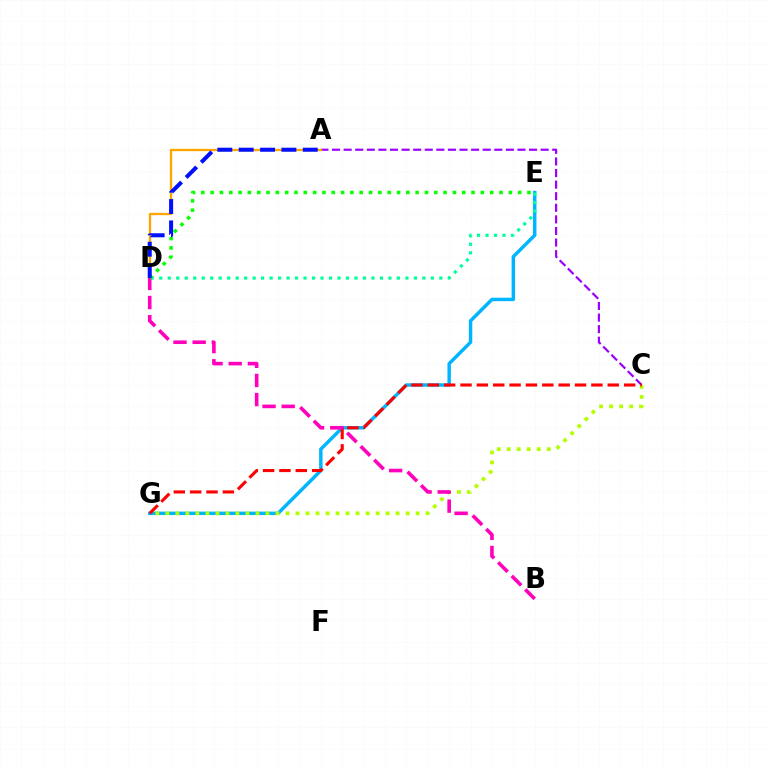{('E', 'G'): [{'color': '#00b5ff', 'line_style': 'solid', 'thickness': 2.47}], ('A', 'C'): [{'color': '#9b00ff', 'line_style': 'dashed', 'thickness': 1.57}], ('C', 'G'): [{'color': '#b3ff00', 'line_style': 'dotted', 'thickness': 2.72}, {'color': '#ff0000', 'line_style': 'dashed', 'thickness': 2.22}], ('D', 'E'): [{'color': '#00ff9d', 'line_style': 'dotted', 'thickness': 2.31}, {'color': '#08ff00', 'line_style': 'dotted', 'thickness': 2.53}], ('A', 'D'): [{'color': '#ffa500', 'line_style': 'solid', 'thickness': 1.67}, {'color': '#0010ff', 'line_style': 'dashed', 'thickness': 2.9}], ('B', 'D'): [{'color': '#ff00bd', 'line_style': 'dashed', 'thickness': 2.6}]}